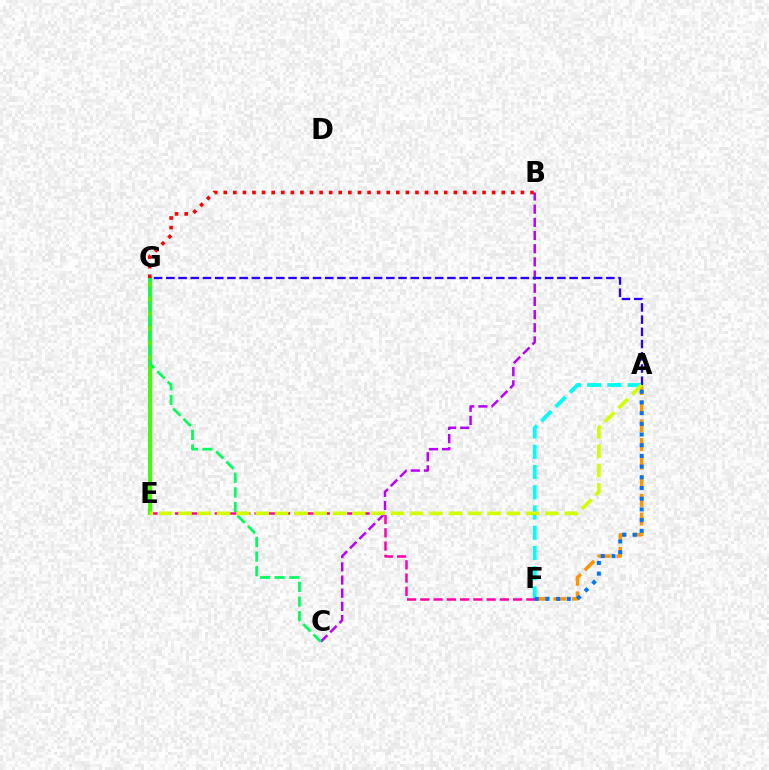{('A', 'F'): [{'color': '#ff9400', 'line_style': 'dashed', 'thickness': 2.53}, {'color': '#00fff6', 'line_style': 'dashed', 'thickness': 2.75}, {'color': '#0074ff', 'line_style': 'dotted', 'thickness': 2.91}], ('B', 'C'): [{'color': '#b900ff', 'line_style': 'dashed', 'thickness': 1.79}], ('E', 'G'): [{'color': '#3dff00', 'line_style': 'solid', 'thickness': 2.83}], ('B', 'G'): [{'color': '#ff0000', 'line_style': 'dotted', 'thickness': 2.6}], ('C', 'G'): [{'color': '#00ff5c', 'line_style': 'dashed', 'thickness': 1.99}], ('A', 'G'): [{'color': '#2500ff', 'line_style': 'dashed', 'thickness': 1.66}], ('E', 'F'): [{'color': '#ff00ac', 'line_style': 'dashed', 'thickness': 1.8}], ('A', 'E'): [{'color': '#d1ff00', 'line_style': 'dashed', 'thickness': 2.62}]}